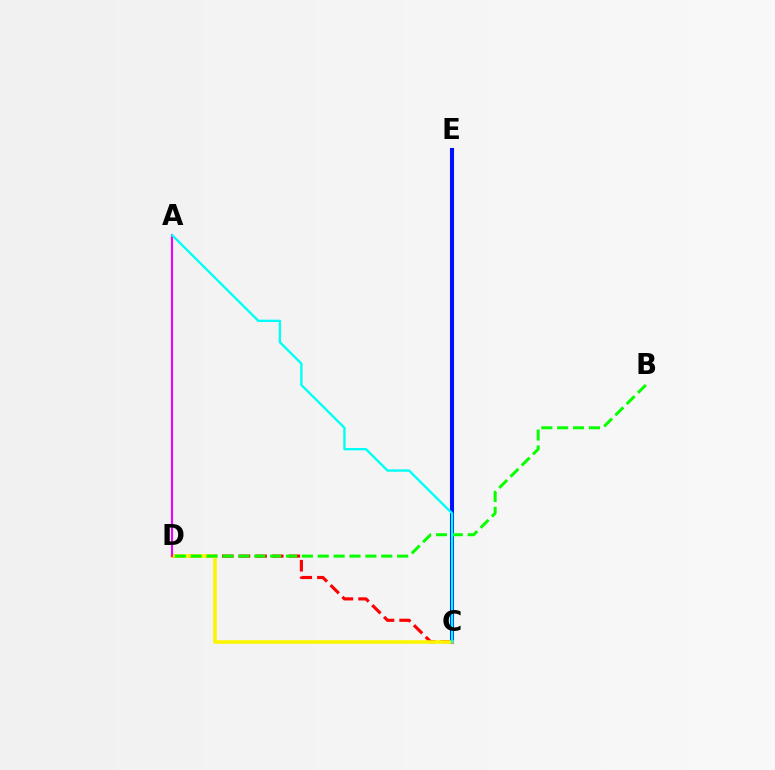{('C', 'D'): [{'color': '#ff0000', 'line_style': 'dashed', 'thickness': 2.26}, {'color': '#fcf500', 'line_style': 'solid', 'thickness': 2.55}], ('C', 'E'): [{'color': '#0010ff', 'line_style': 'solid', 'thickness': 2.94}], ('A', 'D'): [{'color': '#ee00ff', 'line_style': 'solid', 'thickness': 1.5}], ('B', 'D'): [{'color': '#08ff00', 'line_style': 'dashed', 'thickness': 2.16}], ('A', 'C'): [{'color': '#00fff6', 'line_style': 'solid', 'thickness': 1.69}]}